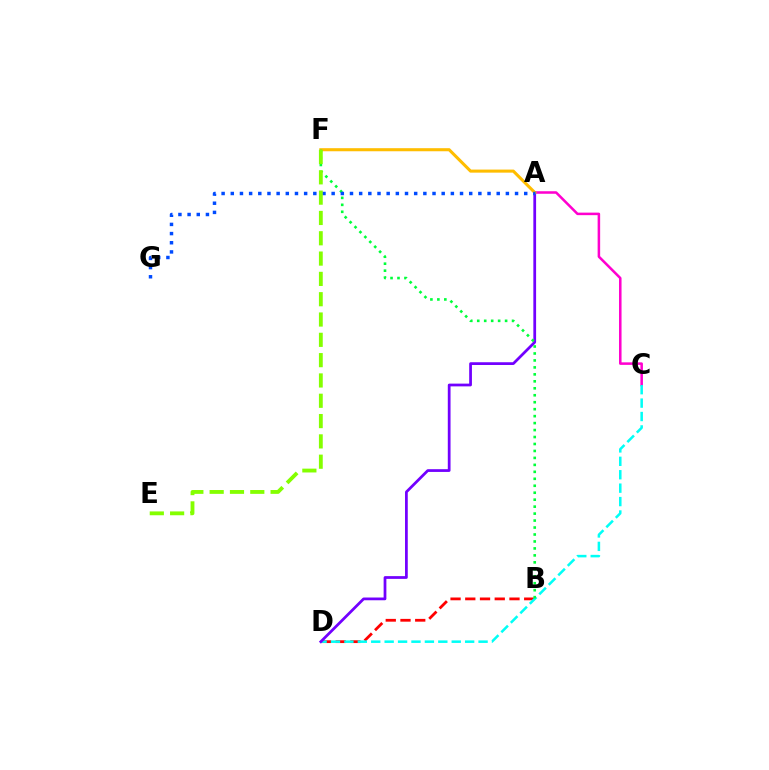{('B', 'D'): [{'color': '#ff0000', 'line_style': 'dashed', 'thickness': 2.0}], ('A', 'C'): [{'color': '#ff00cf', 'line_style': 'solid', 'thickness': 1.82}], ('C', 'D'): [{'color': '#00fff6', 'line_style': 'dashed', 'thickness': 1.82}], ('A', 'D'): [{'color': '#7200ff', 'line_style': 'solid', 'thickness': 1.98}], ('A', 'F'): [{'color': '#ffbd00', 'line_style': 'solid', 'thickness': 2.21}], ('B', 'F'): [{'color': '#00ff39', 'line_style': 'dotted', 'thickness': 1.89}], ('A', 'G'): [{'color': '#004bff', 'line_style': 'dotted', 'thickness': 2.49}], ('E', 'F'): [{'color': '#84ff00', 'line_style': 'dashed', 'thickness': 2.76}]}